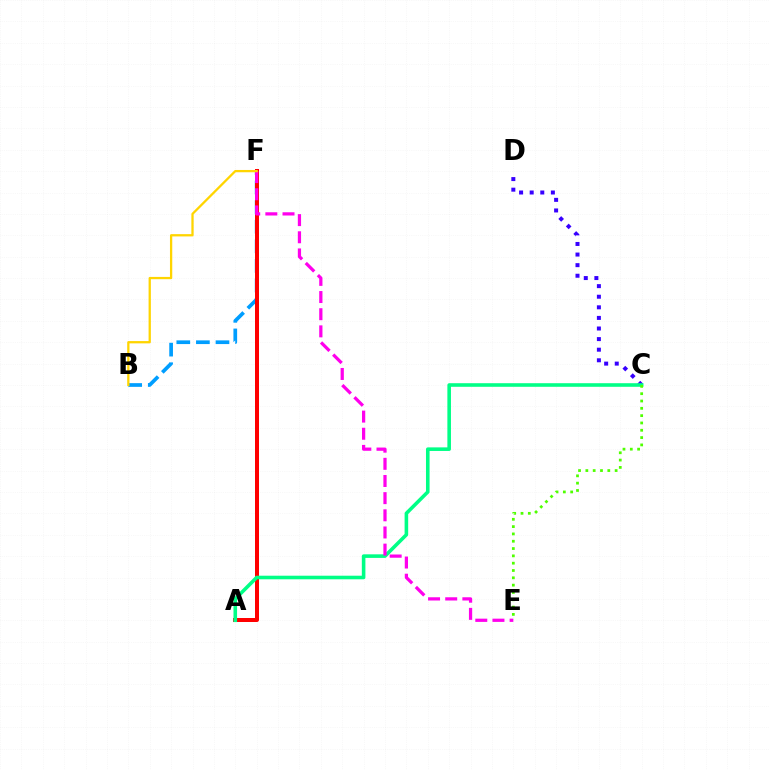{('C', 'D'): [{'color': '#3700ff', 'line_style': 'dotted', 'thickness': 2.88}], ('B', 'F'): [{'color': '#009eff', 'line_style': 'dashed', 'thickness': 2.66}, {'color': '#ffd500', 'line_style': 'solid', 'thickness': 1.64}], ('A', 'F'): [{'color': '#ff0000', 'line_style': 'solid', 'thickness': 2.88}], ('A', 'C'): [{'color': '#00ff86', 'line_style': 'solid', 'thickness': 2.58}], ('E', 'F'): [{'color': '#ff00ed', 'line_style': 'dashed', 'thickness': 2.33}], ('C', 'E'): [{'color': '#4fff00', 'line_style': 'dotted', 'thickness': 1.99}]}